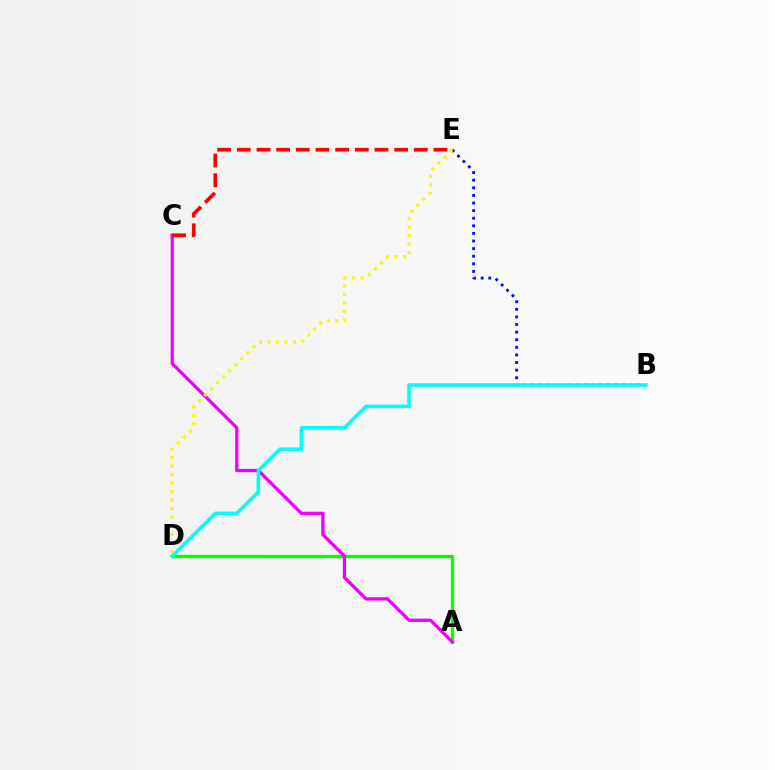{('A', 'D'): [{'color': '#08ff00', 'line_style': 'solid', 'thickness': 2.4}], ('A', 'C'): [{'color': '#ee00ff', 'line_style': 'solid', 'thickness': 2.36}], ('B', 'E'): [{'color': '#0010ff', 'line_style': 'dotted', 'thickness': 2.07}], ('C', 'E'): [{'color': '#ff0000', 'line_style': 'dashed', 'thickness': 2.67}], ('B', 'D'): [{'color': '#00fff6', 'line_style': 'solid', 'thickness': 2.58}], ('D', 'E'): [{'color': '#fcf500', 'line_style': 'dotted', 'thickness': 2.31}]}